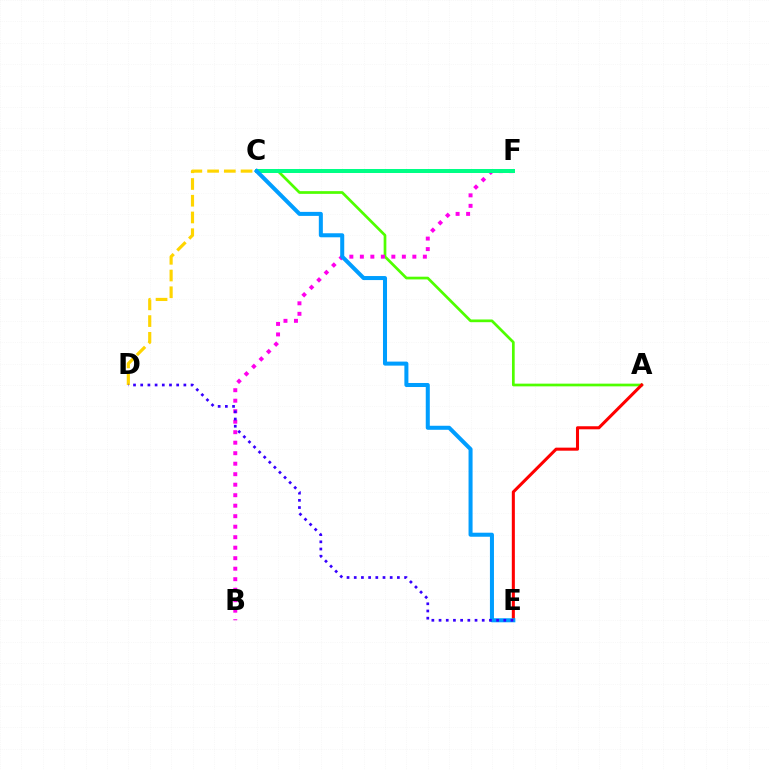{('A', 'C'): [{'color': '#4fff00', 'line_style': 'solid', 'thickness': 1.95}], ('B', 'F'): [{'color': '#ff00ed', 'line_style': 'dotted', 'thickness': 2.85}], ('C', 'F'): [{'color': '#00ff86', 'line_style': 'solid', 'thickness': 2.87}], ('A', 'E'): [{'color': '#ff0000', 'line_style': 'solid', 'thickness': 2.2}], ('C', 'D'): [{'color': '#ffd500', 'line_style': 'dashed', 'thickness': 2.27}], ('C', 'E'): [{'color': '#009eff', 'line_style': 'solid', 'thickness': 2.9}], ('D', 'E'): [{'color': '#3700ff', 'line_style': 'dotted', 'thickness': 1.95}]}